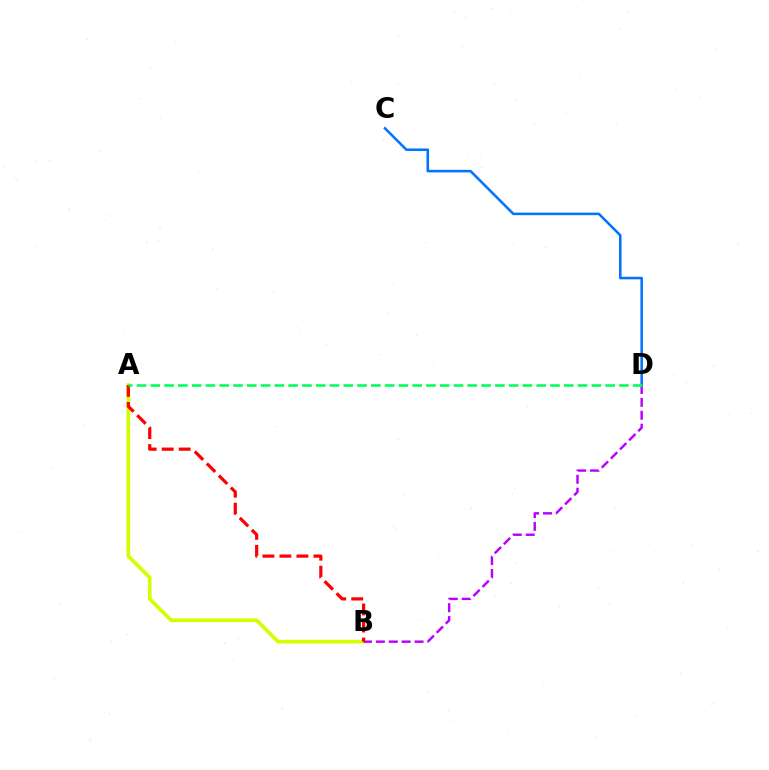{('A', 'B'): [{'color': '#d1ff00', 'line_style': 'solid', 'thickness': 2.66}, {'color': '#ff0000', 'line_style': 'dashed', 'thickness': 2.31}], ('B', 'D'): [{'color': '#b900ff', 'line_style': 'dashed', 'thickness': 1.75}], ('C', 'D'): [{'color': '#0074ff', 'line_style': 'solid', 'thickness': 1.83}], ('A', 'D'): [{'color': '#00ff5c', 'line_style': 'dashed', 'thickness': 1.87}]}